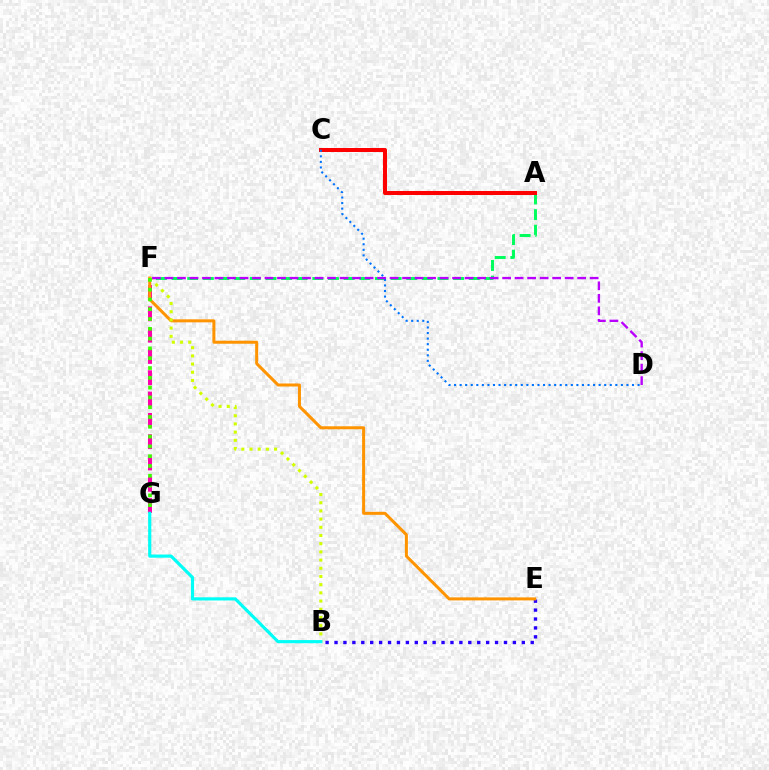{('A', 'F'): [{'color': '#00ff5c', 'line_style': 'dashed', 'thickness': 2.12}], ('A', 'C'): [{'color': '#ff0000', 'line_style': 'solid', 'thickness': 2.89}], ('C', 'D'): [{'color': '#0074ff', 'line_style': 'dotted', 'thickness': 1.51}], ('F', 'G'): [{'color': '#ff00ac', 'line_style': 'dashed', 'thickness': 2.89}, {'color': '#3dff00', 'line_style': 'dotted', 'thickness': 2.66}], ('B', 'E'): [{'color': '#2500ff', 'line_style': 'dotted', 'thickness': 2.42}], ('E', 'F'): [{'color': '#ff9400', 'line_style': 'solid', 'thickness': 2.17}], ('B', 'F'): [{'color': '#d1ff00', 'line_style': 'dotted', 'thickness': 2.23}], ('B', 'G'): [{'color': '#00fff6', 'line_style': 'solid', 'thickness': 2.28}], ('D', 'F'): [{'color': '#b900ff', 'line_style': 'dashed', 'thickness': 1.7}]}